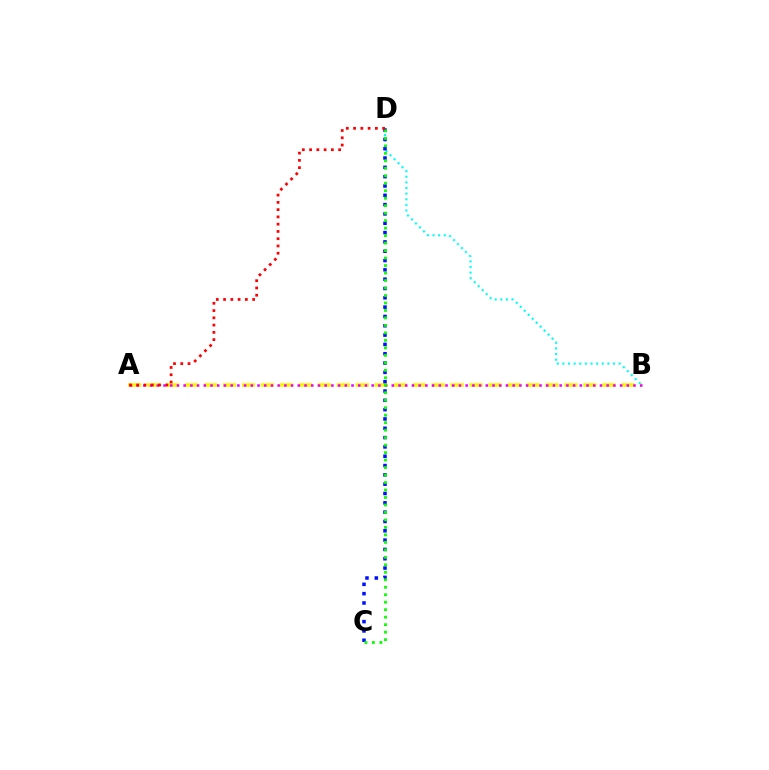{('A', 'B'): [{'color': '#fcf500', 'line_style': 'dashed', 'thickness': 2.58}, {'color': '#ee00ff', 'line_style': 'dotted', 'thickness': 1.82}], ('B', 'D'): [{'color': '#00fff6', 'line_style': 'dotted', 'thickness': 1.53}], ('C', 'D'): [{'color': '#0010ff', 'line_style': 'dotted', 'thickness': 2.53}, {'color': '#08ff00', 'line_style': 'dotted', 'thickness': 2.03}], ('A', 'D'): [{'color': '#ff0000', 'line_style': 'dotted', 'thickness': 1.97}]}